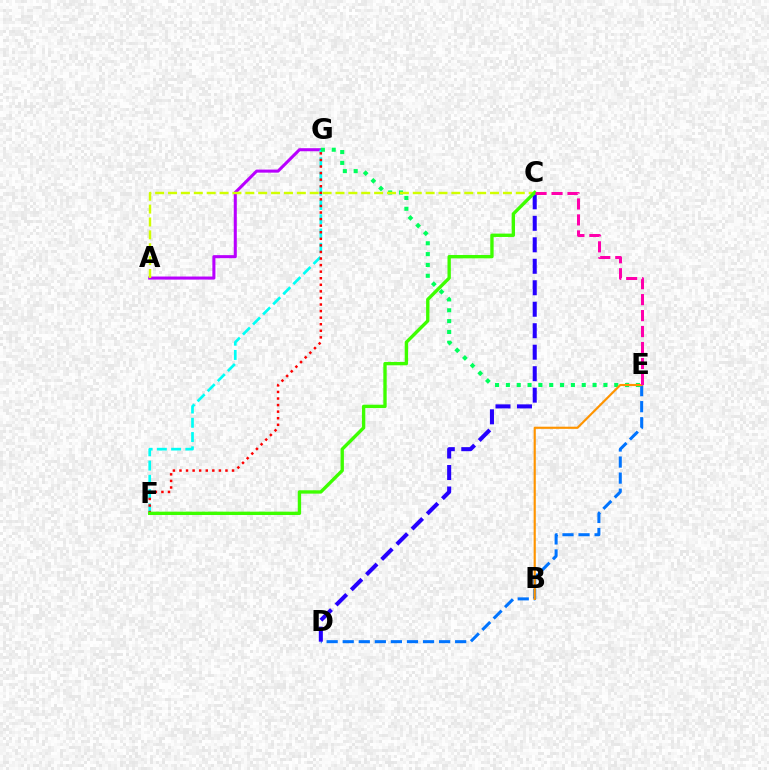{('D', 'E'): [{'color': '#0074ff', 'line_style': 'dashed', 'thickness': 2.18}], ('A', 'G'): [{'color': '#b900ff', 'line_style': 'solid', 'thickness': 2.2}], ('F', 'G'): [{'color': '#00fff6', 'line_style': 'dashed', 'thickness': 1.94}, {'color': '#ff0000', 'line_style': 'dotted', 'thickness': 1.79}], ('E', 'G'): [{'color': '#00ff5c', 'line_style': 'dotted', 'thickness': 2.94}], ('C', 'D'): [{'color': '#2500ff', 'line_style': 'dashed', 'thickness': 2.92}], ('A', 'C'): [{'color': '#d1ff00', 'line_style': 'dashed', 'thickness': 1.75}], ('B', 'E'): [{'color': '#ff9400', 'line_style': 'solid', 'thickness': 1.55}], ('C', 'F'): [{'color': '#3dff00', 'line_style': 'solid', 'thickness': 2.42}], ('C', 'E'): [{'color': '#ff00ac', 'line_style': 'dashed', 'thickness': 2.17}]}